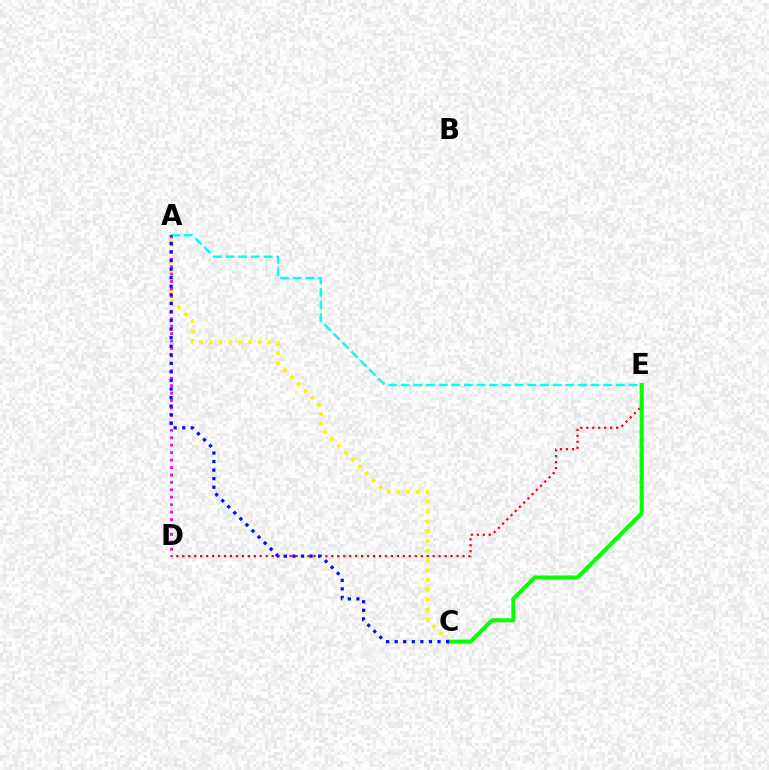{('D', 'E'): [{'color': '#ff0000', 'line_style': 'dotted', 'thickness': 1.62}], ('A', 'C'): [{'color': '#fcf500', 'line_style': 'dotted', 'thickness': 2.66}, {'color': '#0010ff', 'line_style': 'dotted', 'thickness': 2.33}], ('C', 'E'): [{'color': '#08ff00', 'line_style': 'solid', 'thickness': 2.89}], ('A', 'D'): [{'color': '#ee00ff', 'line_style': 'dotted', 'thickness': 2.02}], ('A', 'E'): [{'color': '#00fff6', 'line_style': 'dashed', 'thickness': 1.72}]}